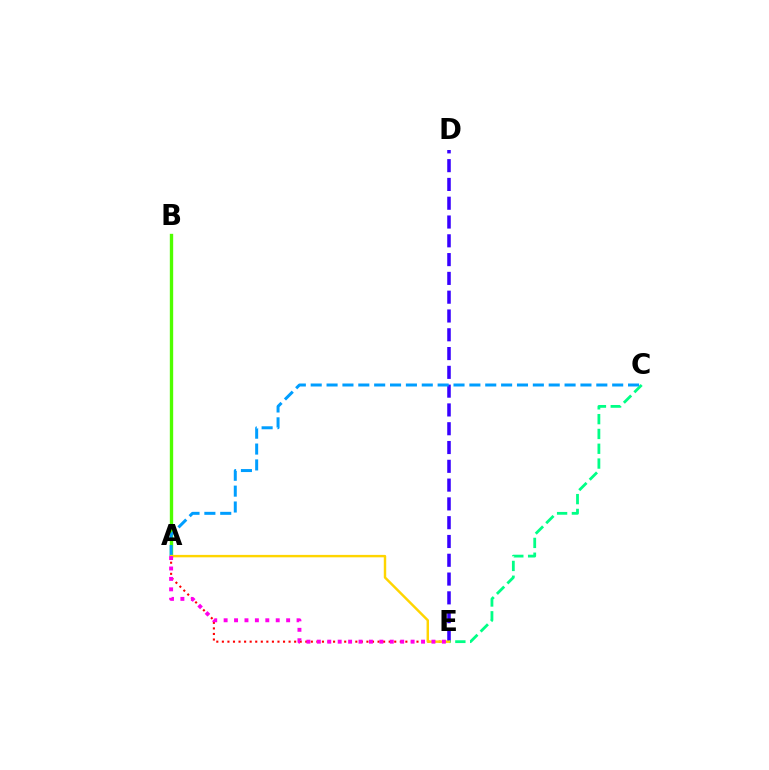{('D', 'E'): [{'color': '#3700ff', 'line_style': 'dashed', 'thickness': 2.55}], ('A', 'B'): [{'color': '#4fff00', 'line_style': 'solid', 'thickness': 2.42}], ('C', 'E'): [{'color': '#00ff86', 'line_style': 'dashed', 'thickness': 2.01}], ('A', 'E'): [{'color': '#ff0000', 'line_style': 'dotted', 'thickness': 1.51}, {'color': '#ffd500', 'line_style': 'solid', 'thickness': 1.75}, {'color': '#ff00ed', 'line_style': 'dotted', 'thickness': 2.83}], ('A', 'C'): [{'color': '#009eff', 'line_style': 'dashed', 'thickness': 2.16}]}